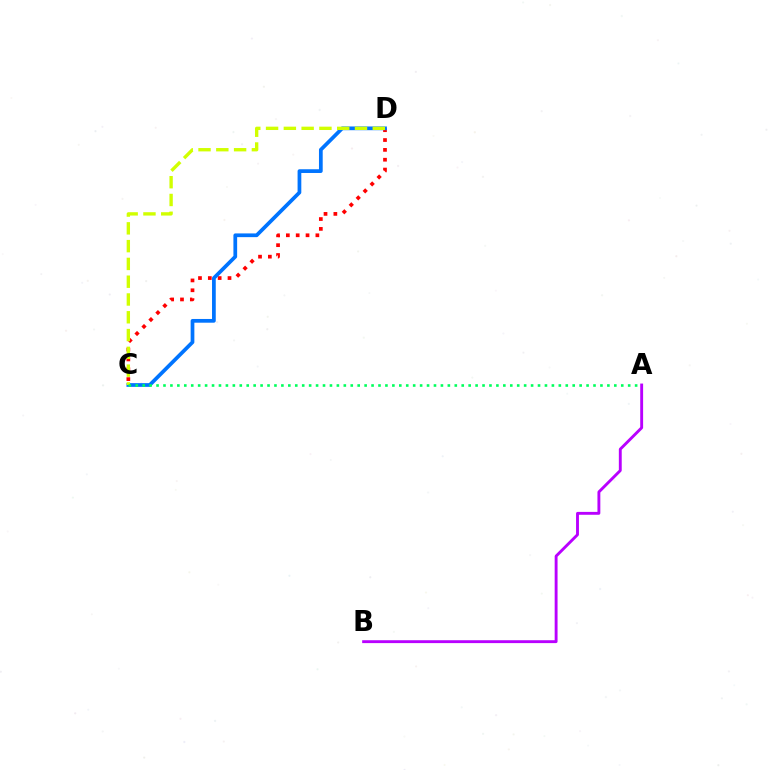{('C', 'D'): [{'color': '#ff0000', 'line_style': 'dotted', 'thickness': 2.67}, {'color': '#0074ff', 'line_style': 'solid', 'thickness': 2.68}, {'color': '#d1ff00', 'line_style': 'dashed', 'thickness': 2.42}], ('A', 'C'): [{'color': '#00ff5c', 'line_style': 'dotted', 'thickness': 1.88}], ('A', 'B'): [{'color': '#b900ff', 'line_style': 'solid', 'thickness': 2.07}]}